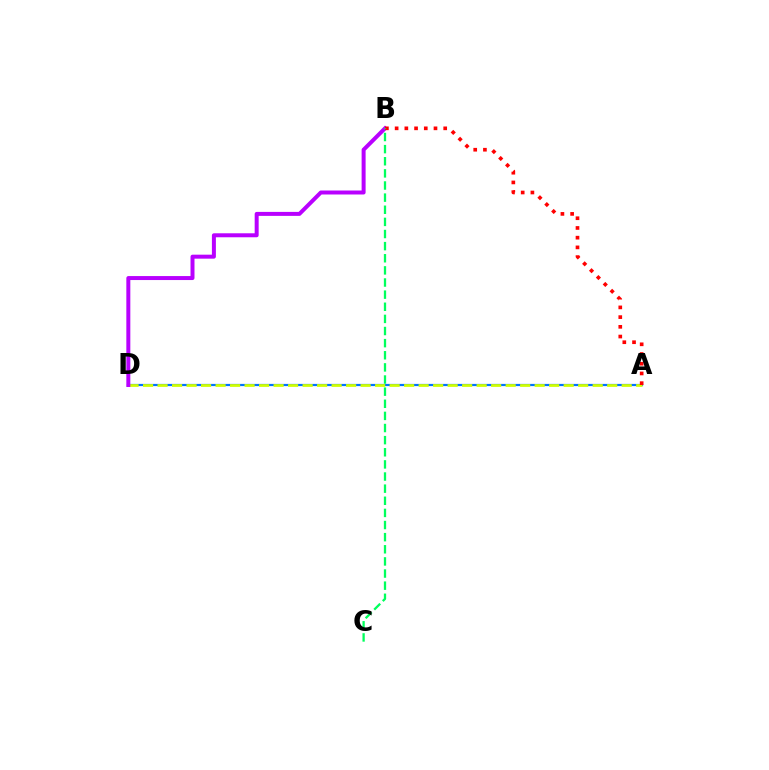{('A', 'D'): [{'color': '#0074ff', 'line_style': 'solid', 'thickness': 1.59}, {'color': '#d1ff00', 'line_style': 'dashed', 'thickness': 1.97}], ('B', 'D'): [{'color': '#b900ff', 'line_style': 'solid', 'thickness': 2.87}], ('A', 'B'): [{'color': '#ff0000', 'line_style': 'dotted', 'thickness': 2.64}], ('B', 'C'): [{'color': '#00ff5c', 'line_style': 'dashed', 'thickness': 1.65}]}